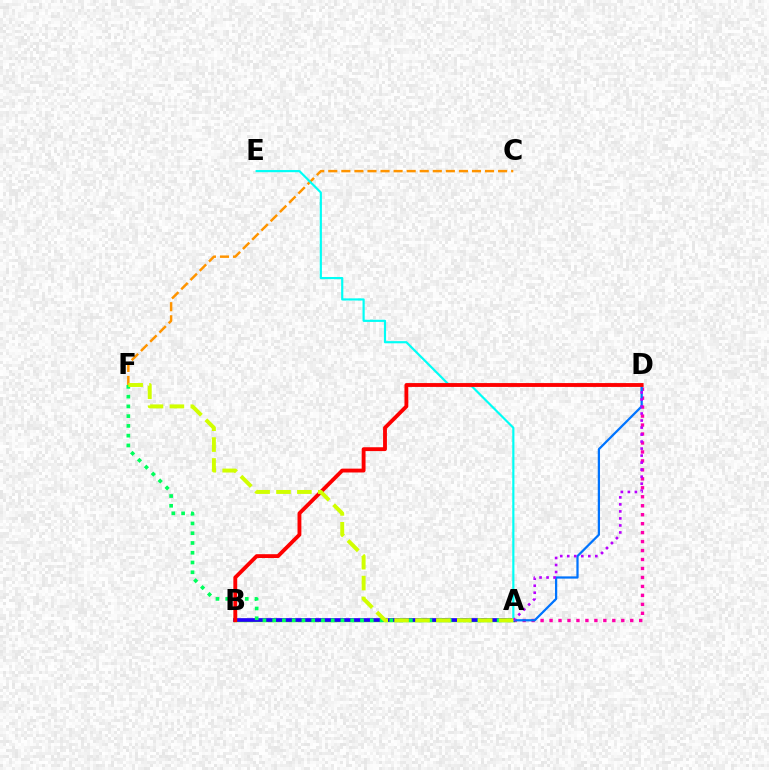{('A', 'D'): [{'color': '#ff00ac', 'line_style': 'dotted', 'thickness': 2.44}, {'color': '#0074ff', 'line_style': 'solid', 'thickness': 1.62}, {'color': '#b900ff', 'line_style': 'dotted', 'thickness': 1.91}], ('C', 'F'): [{'color': '#ff9400', 'line_style': 'dashed', 'thickness': 1.77}], ('A', 'B'): [{'color': '#3dff00', 'line_style': 'solid', 'thickness': 2.45}, {'color': '#2500ff', 'line_style': 'solid', 'thickness': 2.65}], ('A', 'E'): [{'color': '#00fff6', 'line_style': 'solid', 'thickness': 1.56}], ('A', 'F'): [{'color': '#00ff5c', 'line_style': 'dotted', 'thickness': 2.65}, {'color': '#d1ff00', 'line_style': 'dashed', 'thickness': 2.84}], ('B', 'D'): [{'color': '#ff0000', 'line_style': 'solid', 'thickness': 2.77}]}